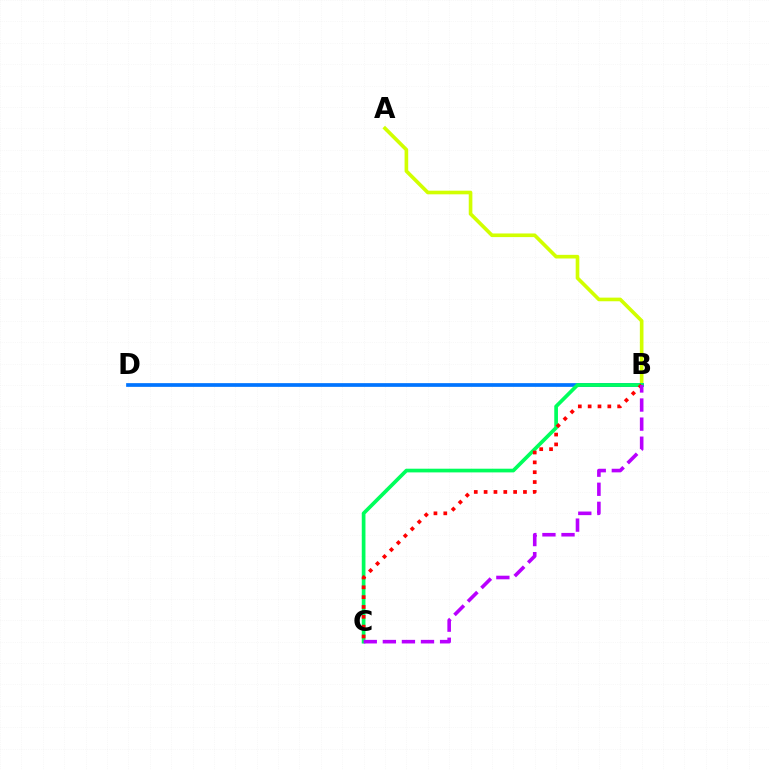{('A', 'B'): [{'color': '#d1ff00', 'line_style': 'solid', 'thickness': 2.62}], ('B', 'D'): [{'color': '#0074ff', 'line_style': 'solid', 'thickness': 2.67}], ('B', 'C'): [{'color': '#00ff5c', 'line_style': 'solid', 'thickness': 2.66}, {'color': '#ff0000', 'line_style': 'dotted', 'thickness': 2.67}, {'color': '#b900ff', 'line_style': 'dashed', 'thickness': 2.59}]}